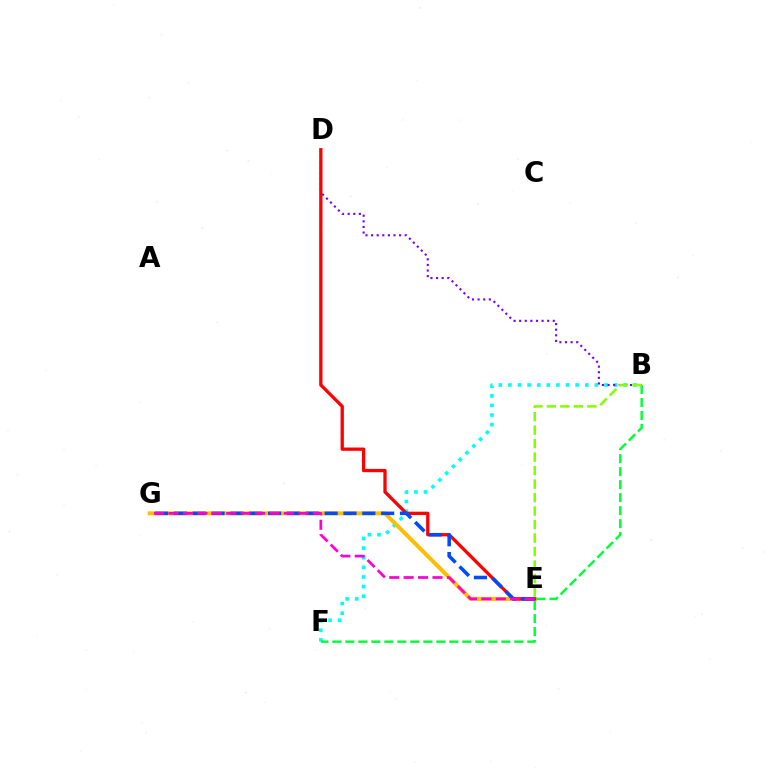{('B', 'F'): [{'color': '#00fff6', 'line_style': 'dotted', 'thickness': 2.61}, {'color': '#00ff39', 'line_style': 'dashed', 'thickness': 1.77}], ('E', 'G'): [{'color': '#ffbd00', 'line_style': 'solid', 'thickness': 2.86}, {'color': '#004bff', 'line_style': 'dashed', 'thickness': 2.56}, {'color': '#ff00cf', 'line_style': 'dashed', 'thickness': 1.96}], ('B', 'D'): [{'color': '#7200ff', 'line_style': 'dotted', 'thickness': 1.52}], ('D', 'E'): [{'color': '#ff0000', 'line_style': 'solid', 'thickness': 2.37}], ('B', 'E'): [{'color': '#84ff00', 'line_style': 'dashed', 'thickness': 1.83}]}